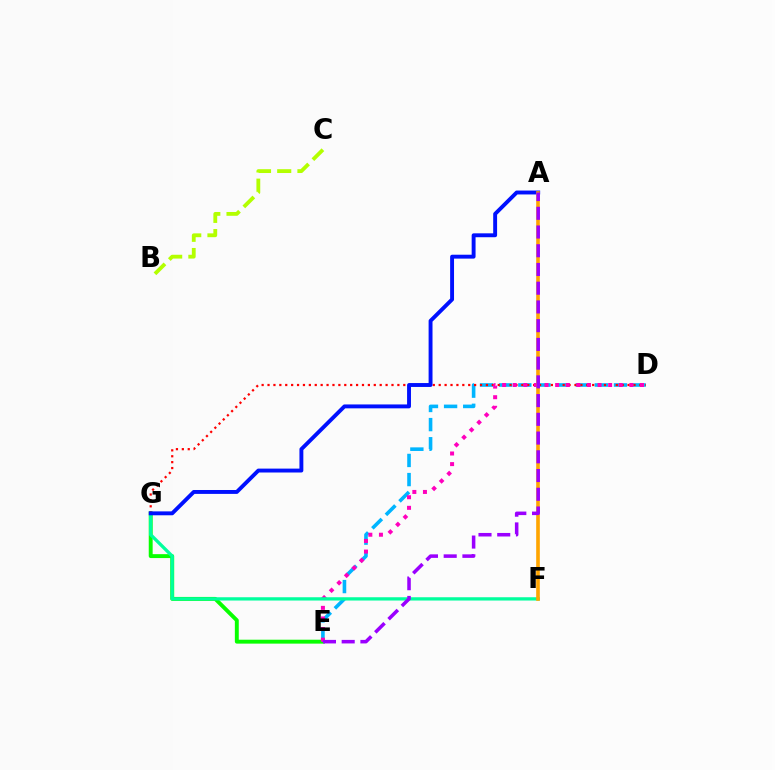{('E', 'G'): [{'color': '#08ff00', 'line_style': 'solid', 'thickness': 2.82}], ('D', 'E'): [{'color': '#00b5ff', 'line_style': 'dashed', 'thickness': 2.6}, {'color': '#ff00bd', 'line_style': 'dotted', 'thickness': 2.88}], ('D', 'G'): [{'color': '#ff0000', 'line_style': 'dotted', 'thickness': 1.6}], ('F', 'G'): [{'color': '#00ff9d', 'line_style': 'solid', 'thickness': 2.37}], ('A', 'G'): [{'color': '#0010ff', 'line_style': 'solid', 'thickness': 2.81}], ('A', 'F'): [{'color': '#ffa500', 'line_style': 'solid', 'thickness': 2.62}], ('B', 'C'): [{'color': '#b3ff00', 'line_style': 'dashed', 'thickness': 2.75}], ('A', 'E'): [{'color': '#9b00ff', 'line_style': 'dashed', 'thickness': 2.54}]}